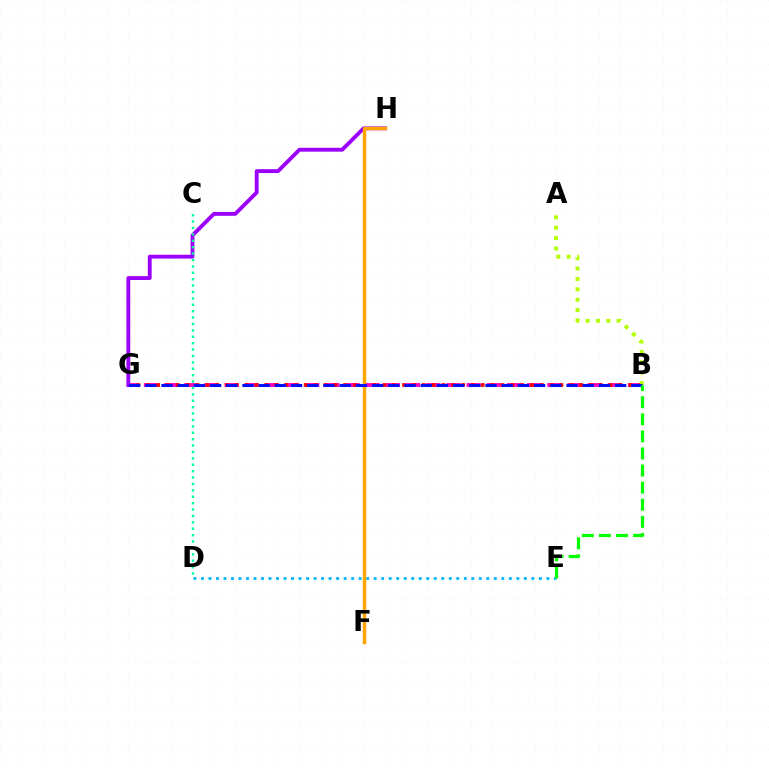{('B', 'G'): [{'color': '#ff00bd', 'line_style': 'dashed', 'thickness': 2.74}, {'color': '#ff0000', 'line_style': 'dotted', 'thickness': 2.67}, {'color': '#0010ff', 'line_style': 'dashed', 'thickness': 2.2}], ('D', 'E'): [{'color': '#00b5ff', 'line_style': 'dotted', 'thickness': 2.04}], ('G', 'H'): [{'color': '#9b00ff', 'line_style': 'solid', 'thickness': 2.78}], ('A', 'B'): [{'color': '#b3ff00', 'line_style': 'dotted', 'thickness': 2.82}], ('F', 'H'): [{'color': '#ffa500', 'line_style': 'solid', 'thickness': 2.5}], ('B', 'E'): [{'color': '#08ff00', 'line_style': 'dashed', 'thickness': 2.32}], ('C', 'D'): [{'color': '#00ff9d', 'line_style': 'dotted', 'thickness': 1.74}]}